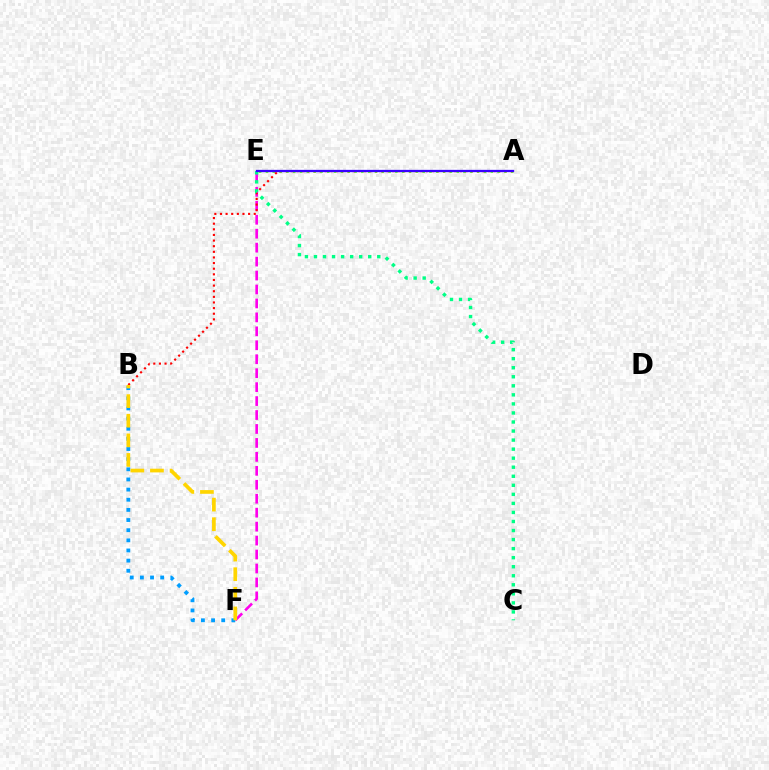{('A', 'E'): [{'color': '#4fff00', 'line_style': 'dotted', 'thickness': 1.85}, {'color': '#3700ff', 'line_style': 'solid', 'thickness': 1.65}], ('E', 'F'): [{'color': '#ff00ed', 'line_style': 'dashed', 'thickness': 1.9}], ('A', 'B'): [{'color': '#ff0000', 'line_style': 'dotted', 'thickness': 1.53}], ('B', 'F'): [{'color': '#009eff', 'line_style': 'dotted', 'thickness': 2.76}, {'color': '#ffd500', 'line_style': 'dashed', 'thickness': 2.66}], ('C', 'E'): [{'color': '#00ff86', 'line_style': 'dotted', 'thickness': 2.46}]}